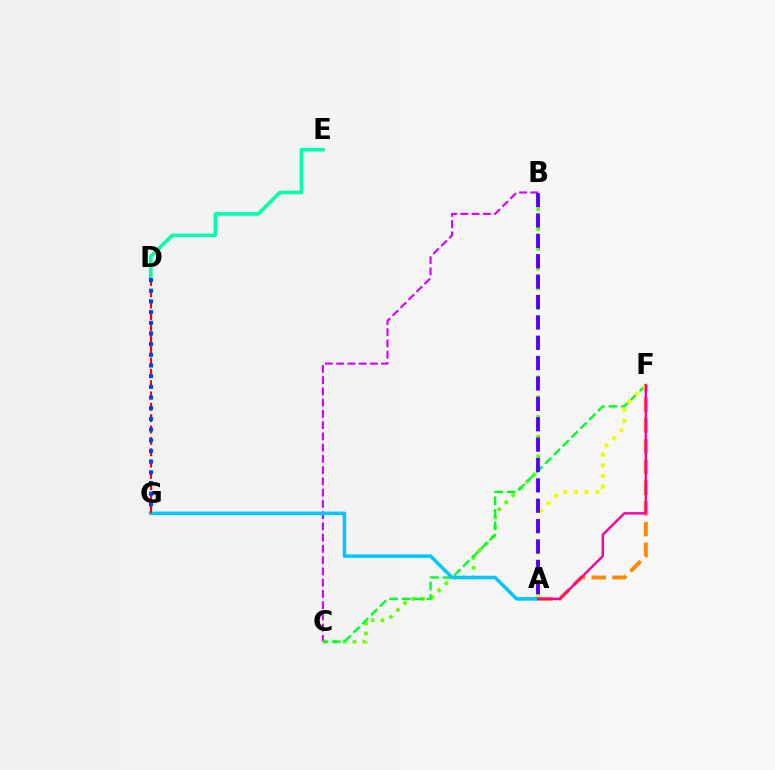{('A', 'F'): [{'color': '#ff8800', 'line_style': 'dashed', 'thickness': 2.82}, {'color': '#eeff00', 'line_style': 'dotted', 'thickness': 2.91}, {'color': '#ff00a0', 'line_style': 'solid', 'thickness': 1.74}], ('B', 'C'): [{'color': '#d600ff', 'line_style': 'dashed', 'thickness': 1.53}, {'color': '#66ff00', 'line_style': 'dotted', 'thickness': 2.68}], ('C', 'F'): [{'color': '#00ff27', 'line_style': 'dashed', 'thickness': 1.69}], ('A', 'G'): [{'color': '#00c7ff', 'line_style': 'solid', 'thickness': 2.52}], ('D', 'G'): [{'color': '#ff0000', 'line_style': 'dashed', 'thickness': 1.54}, {'color': '#003fff', 'line_style': 'dotted', 'thickness': 2.9}], ('A', 'B'): [{'color': '#4f00ff', 'line_style': 'dashed', 'thickness': 2.77}], ('D', 'E'): [{'color': '#00ffaf', 'line_style': 'solid', 'thickness': 2.61}]}